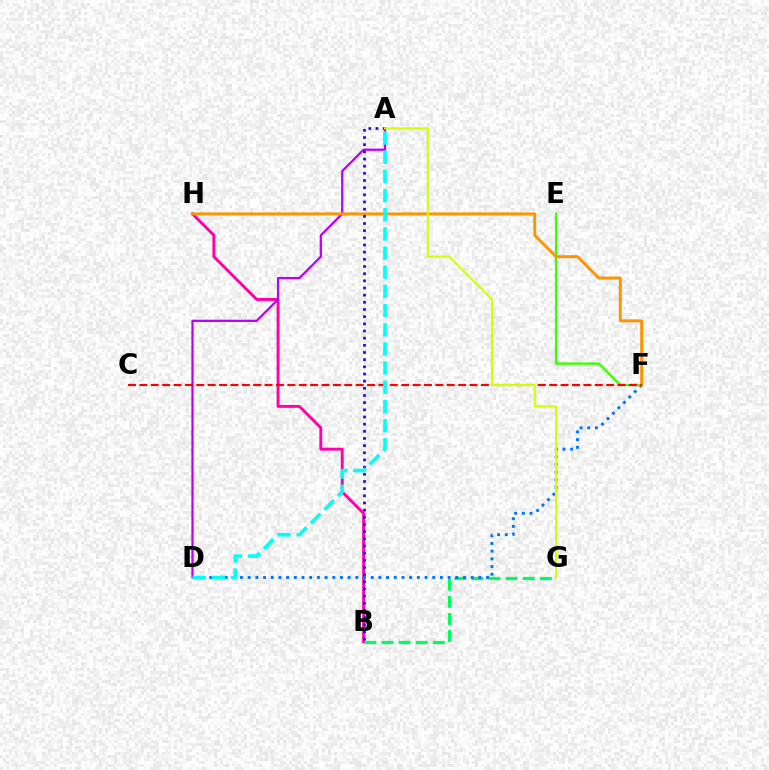{('B', 'H'): [{'color': '#ff00ac', 'line_style': 'solid', 'thickness': 2.1}], ('B', 'G'): [{'color': '#00ff5c', 'line_style': 'dashed', 'thickness': 2.32}], ('A', 'D'): [{'color': '#b900ff', 'line_style': 'solid', 'thickness': 1.62}, {'color': '#00fff6', 'line_style': 'dashed', 'thickness': 2.6}], ('D', 'F'): [{'color': '#0074ff', 'line_style': 'dotted', 'thickness': 2.09}], ('E', 'F'): [{'color': '#3dff00', 'line_style': 'solid', 'thickness': 1.72}], ('F', 'H'): [{'color': '#ff9400', 'line_style': 'solid', 'thickness': 2.12}], ('A', 'B'): [{'color': '#2500ff', 'line_style': 'dotted', 'thickness': 1.95}], ('C', 'F'): [{'color': '#ff0000', 'line_style': 'dashed', 'thickness': 1.55}], ('A', 'G'): [{'color': '#d1ff00', 'line_style': 'solid', 'thickness': 1.51}]}